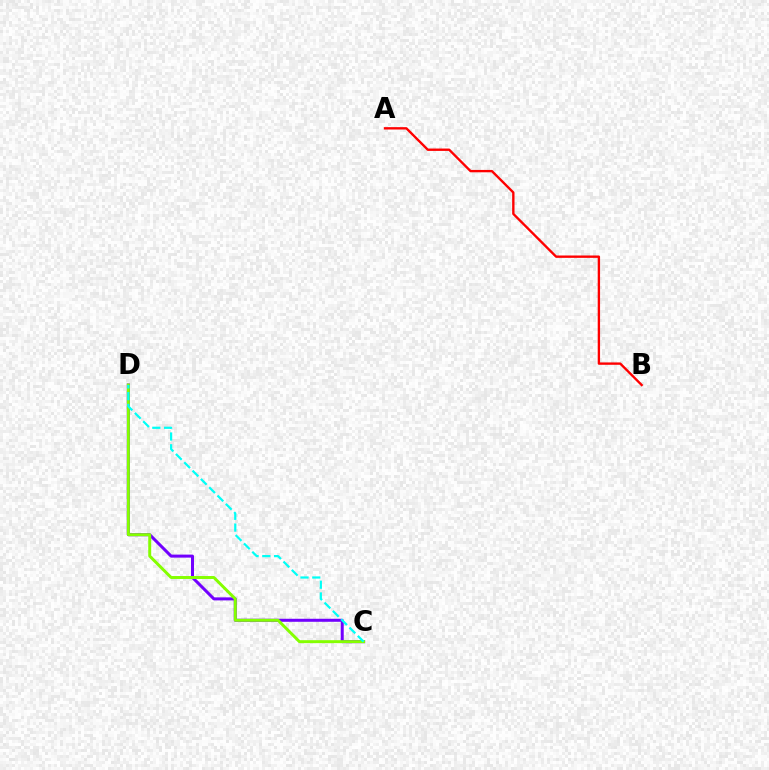{('C', 'D'): [{'color': '#7200ff', 'line_style': 'solid', 'thickness': 2.17}, {'color': '#84ff00', 'line_style': 'solid', 'thickness': 2.12}, {'color': '#00fff6', 'line_style': 'dashed', 'thickness': 1.6}], ('A', 'B'): [{'color': '#ff0000', 'line_style': 'solid', 'thickness': 1.7}]}